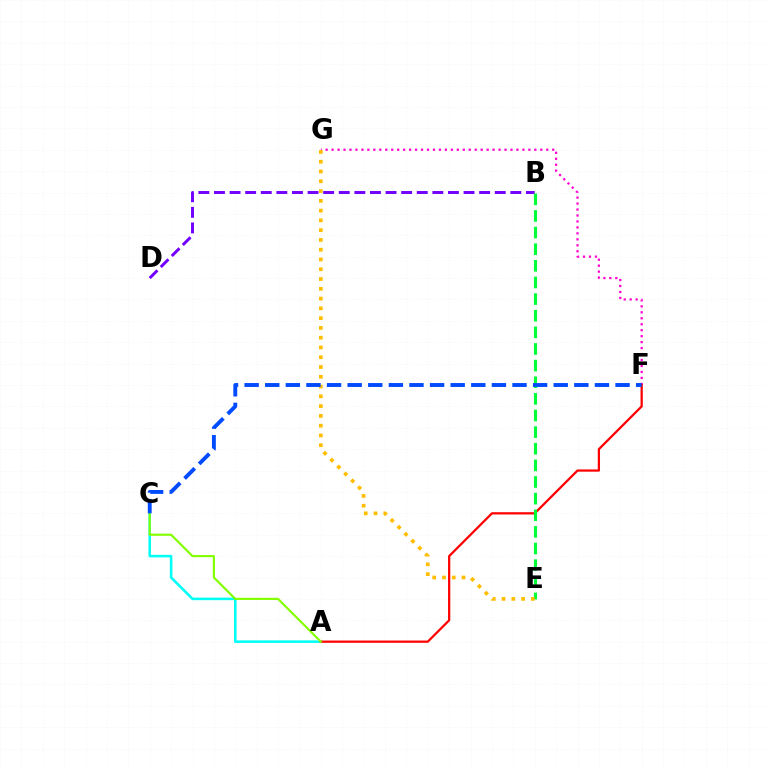{('A', 'C'): [{'color': '#00fff6', 'line_style': 'solid', 'thickness': 1.84}, {'color': '#84ff00', 'line_style': 'solid', 'thickness': 1.56}], ('F', 'G'): [{'color': '#ff00cf', 'line_style': 'dotted', 'thickness': 1.62}], ('B', 'D'): [{'color': '#7200ff', 'line_style': 'dashed', 'thickness': 2.12}], ('A', 'F'): [{'color': '#ff0000', 'line_style': 'solid', 'thickness': 1.62}], ('B', 'E'): [{'color': '#00ff39', 'line_style': 'dashed', 'thickness': 2.26}], ('E', 'G'): [{'color': '#ffbd00', 'line_style': 'dotted', 'thickness': 2.66}], ('C', 'F'): [{'color': '#004bff', 'line_style': 'dashed', 'thickness': 2.8}]}